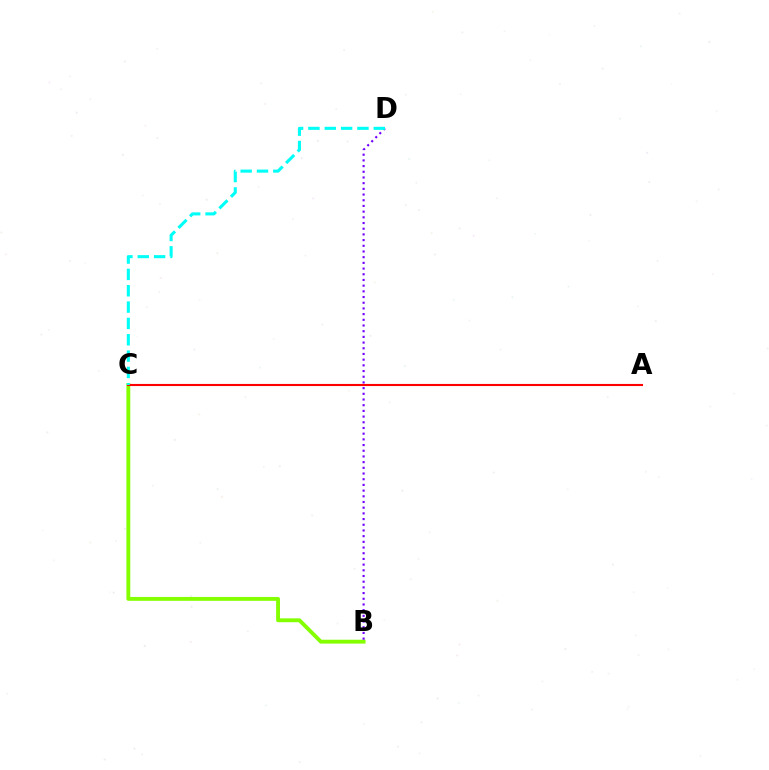{('B', 'C'): [{'color': '#84ff00', 'line_style': 'solid', 'thickness': 2.78}], ('A', 'C'): [{'color': '#ff0000', 'line_style': 'solid', 'thickness': 1.52}], ('B', 'D'): [{'color': '#7200ff', 'line_style': 'dotted', 'thickness': 1.55}], ('C', 'D'): [{'color': '#00fff6', 'line_style': 'dashed', 'thickness': 2.22}]}